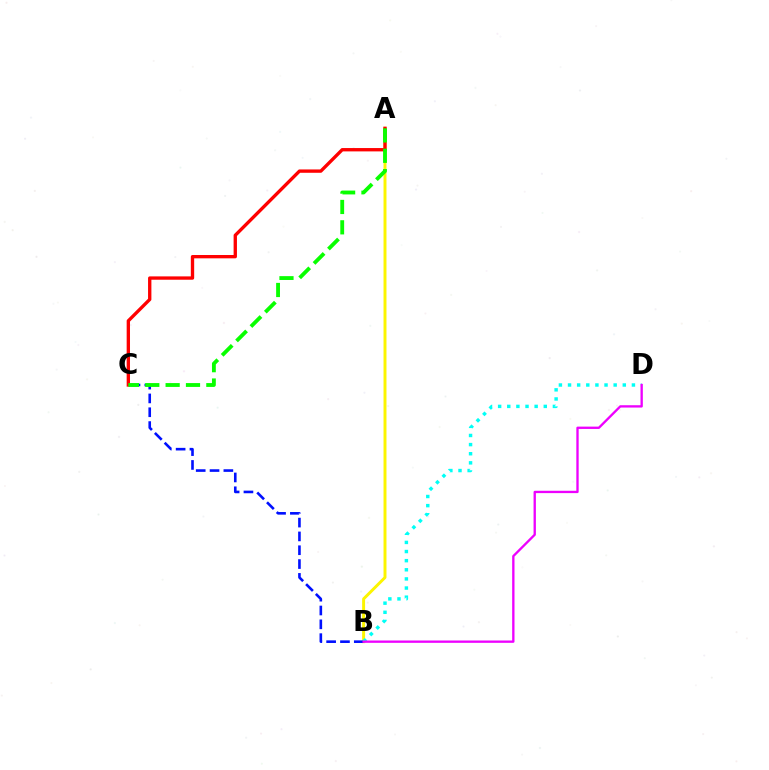{('A', 'B'): [{'color': '#fcf500', 'line_style': 'solid', 'thickness': 2.13}], ('B', 'C'): [{'color': '#0010ff', 'line_style': 'dashed', 'thickness': 1.88}], ('A', 'C'): [{'color': '#ff0000', 'line_style': 'solid', 'thickness': 2.41}, {'color': '#08ff00', 'line_style': 'dashed', 'thickness': 2.77}], ('B', 'D'): [{'color': '#00fff6', 'line_style': 'dotted', 'thickness': 2.48}, {'color': '#ee00ff', 'line_style': 'solid', 'thickness': 1.68}]}